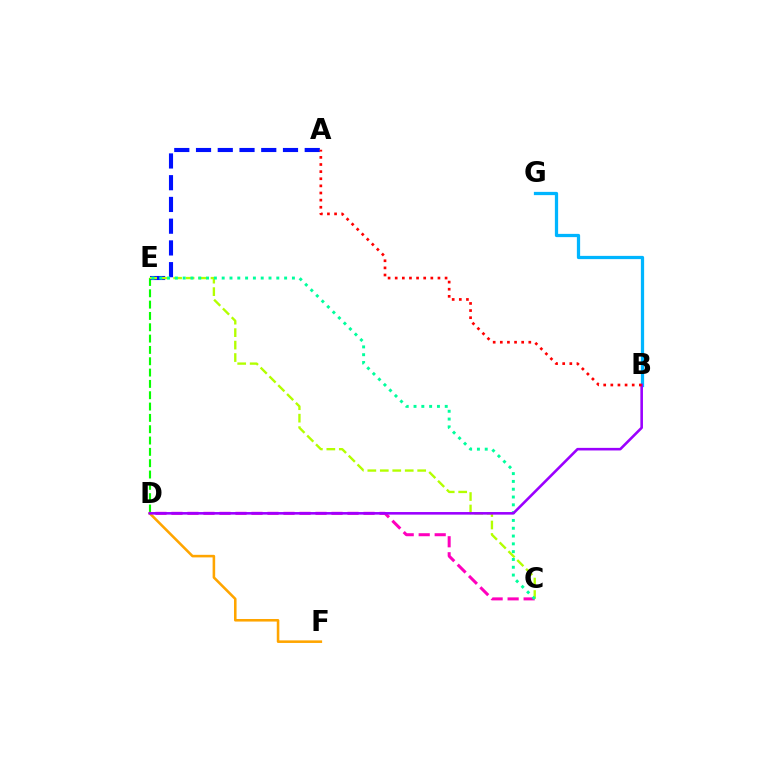{('D', 'E'): [{'color': '#08ff00', 'line_style': 'dashed', 'thickness': 1.54}], ('A', 'E'): [{'color': '#0010ff', 'line_style': 'dashed', 'thickness': 2.95}], ('C', 'D'): [{'color': '#ff00bd', 'line_style': 'dashed', 'thickness': 2.17}], ('C', 'E'): [{'color': '#b3ff00', 'line_style': 'dashed', 'thickness': 1.69}, {'color': '#00ff9d', 'line_style': 'dotted', 'thickness': 2.12}], ('D', 'F'): [{'color': '#ffa500', 'line_style': 'solid', 'thickness': 1.85}], ('B', 'G'): [{'color': '#00b5ff', 'line_style': 'solid', 'thickness': 2.34}], ('B', 'D'): [{'color': '#9b00ff', 'line_style': 'solid', 'thickness': 1.86}], ('A', 'B'): [{'color': '#ff0000', 'line_style': 'dotted', 'thickness': 1.94}]}